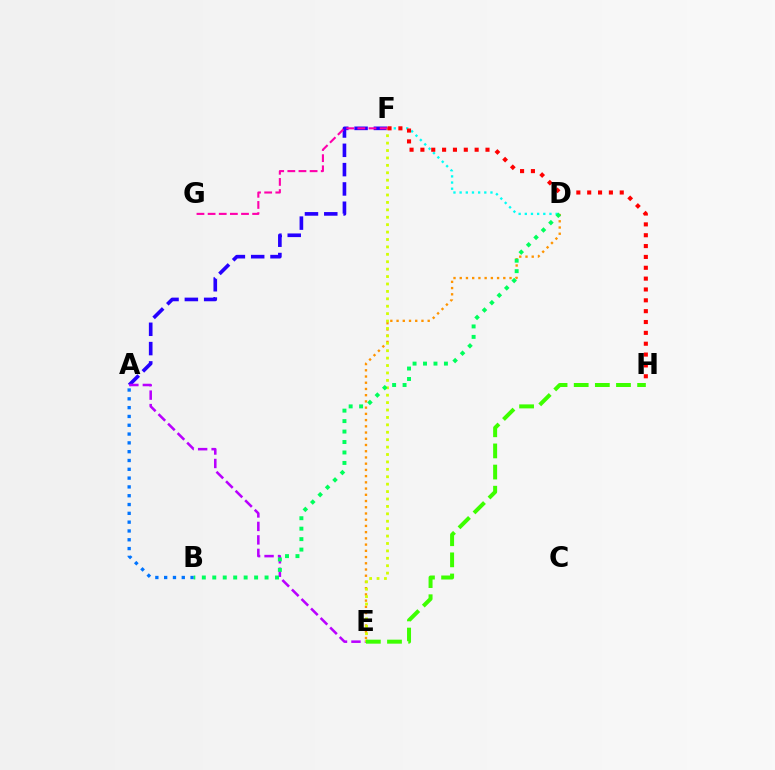{('A', 'F'): [{'color': '#2500ff', 'line_style': 'dashed', 'thickness': 2.62}], ('A', 'E'): [{'color': '#b900ff', 'line_style': 'dashed', 'thickness': 1.83}], ('D', 'F'): [{'color': '#00fff6', 'line_style': 'dotted', 'thickness': 1.68}], ('D', 'E'): [{'color': '#ff9400', 'line_style': 'dotted', 'thickness': 1.69}], ('E', 'F'): [{'color': '#d1ff00', 'line_style': 'dotted', 'thickness': 2.01}], ('A', 'B'): [{'color': '#0074ff', 'line_style': 'dotted', 'thickness': 2.39}], ('B', 'D'): [{'color': '#00ff5c', 'line_style': 'dotted', 'thickness': 2.84}], ('E', 'H'): [{'color': '#3dff00', 'line_style': 'dashed', 'thickness': 2.87}], ('F', 'G'): [{'color': '#ff00ac', 'line_style': 'dashed', 'thickness': 1.51}], ('F', 'H'): [{'color': '#ff0000', 'line_style': 'dotted', 'thickness': 2.95}]}